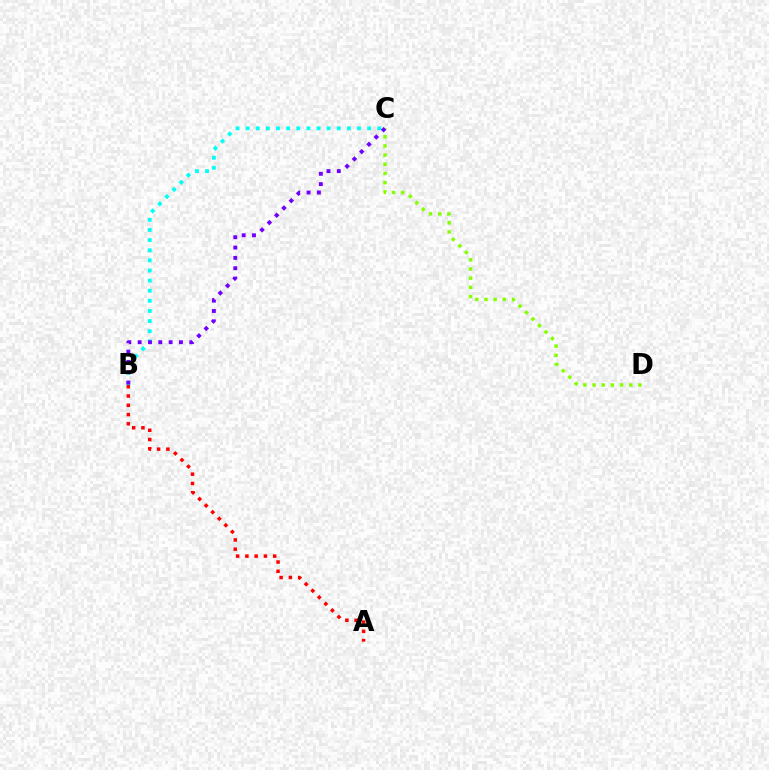{('C', 'D'): [{'color': '#84ff00', 'line_style': 'dotted', 'thickness': 2.49}], ('B', 'C'): [{'color': '#00fff6', 'line_style': 'dotted', 'thickness': 2.75}, {'color': '#7200ff', 'line_style': 'dotted', 'thickness': 2.81}], ('A', 'B'): [{'color': '#ff0000', 'line_style': 'dotted', 'thickness': 2.52}]}